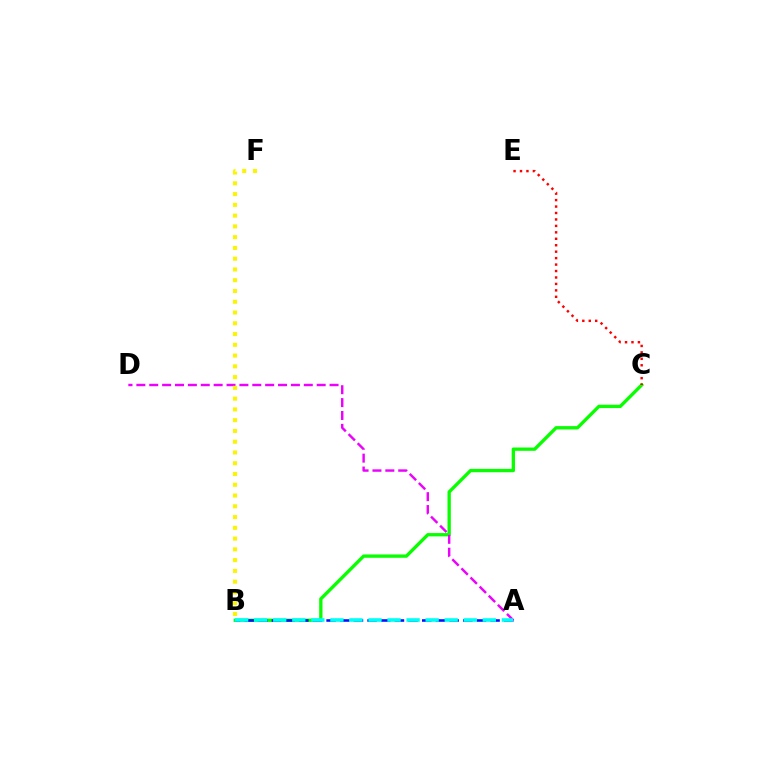{('B', 'C'): [{'color': '#08ff00', 'line_style': 'solid', 'thickness': 2.39}], ('A', 'B'): [{'color': '#0010ff', 'line_style': 'dashed', 'thickness': 1.86}, {'color': '#00fff6', 'line_style': 'dashed', 'thickness': 2.59}], ('C', 'E'): [{'color': '#ff0000', 'line_style': 'dotted', 'thickness': 1.75}], ('A', 'D'): [{'color': '#ee00ff', 'line_style': 'dashed', 'thickness': 1.75}], ('B', 'F'): [{'color': '#fcf500', 'line_style': 'dotted', 'thickness': 2.92}]}